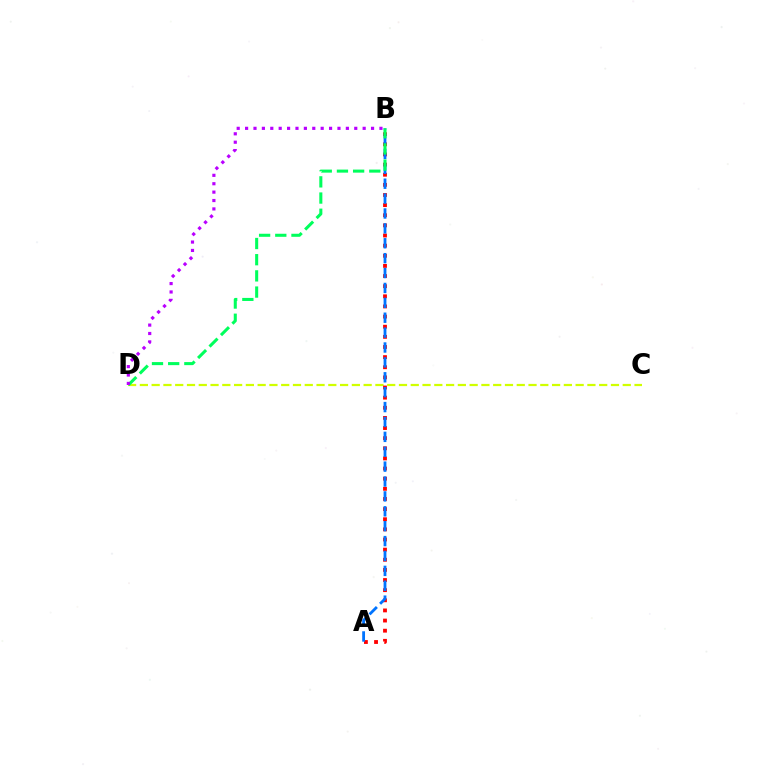{('C', 'D'): [{'color': '#d1ff00', 'line_style': 'dashed', 'thickness': 1.6}], ('A', 'B'): [{'color': '#ff0000', 'line_style': 'dotted', 'thickness': 2.75}, {'color': '#0074ff', 'line_style': 'dashed', 'thickness': 2.02}], ('B', 'D'): [{'color': '#00ff5c', 'line_style': 'dashed', 'thickness': 2.2}, {'color': '#b900ff', 'line_style': 'dotted', 'thickness': 2.28}]}